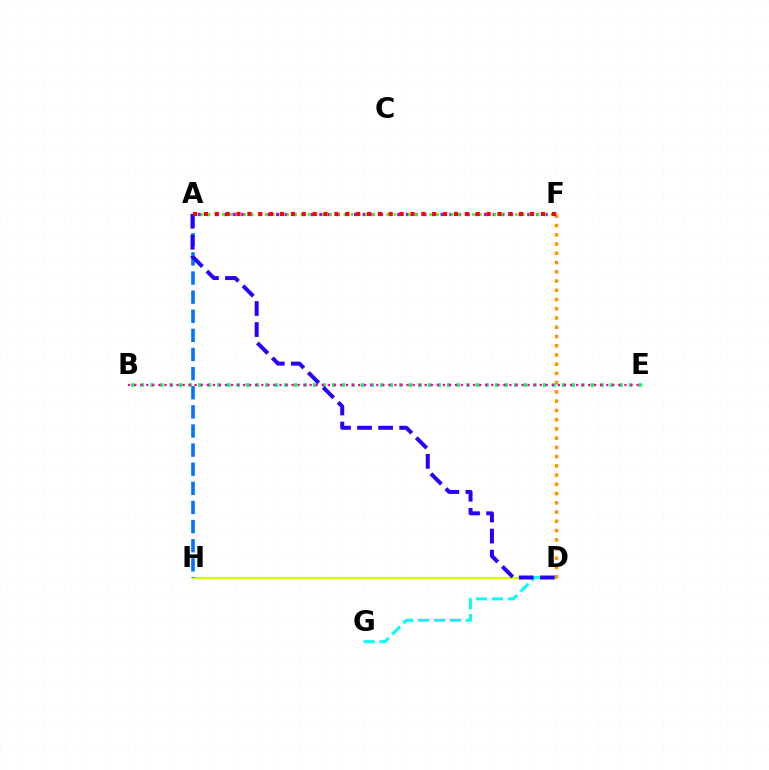{('D', 'H'): [{'color': '#d1ff00', 'line_style': 'solid', 'thickness': 1.66}], ('A', 'H'): [{'color': '#0074ff', 'line_style': 'dashed', 'thickness': 2.6}], ('A', 'F'): [{'color': '#b900ff', 'line_style': 'dotted', 'thickness': 2.35}, {'color': '#3dff00', 'line_style': 'dotted', 'thickness': 1.94}, {'color': '#ff0000', 'line_style': 'dotted', 'thickness': 2.95}], ('D', 'G'): [{'color': '#00fff6', 'line_style': 'dashed', 'thickness': 2.15}], ('D', 'F'): [{'color': '#ff9400', 'line_style': 'dotted', 'thickness': 2.51}], ('B', 'E'): [{'color': '#00ff5c', 'line_style': 'dotted', 'thickness': 2.6}, {'color': '#ff00ac', 'line_style': 'dotted', 'thickness': 1.64}], ('A', 'D'): [{'color': '#2500ff', 'line_style': 'dashed', 'thickness': 2.86}]}